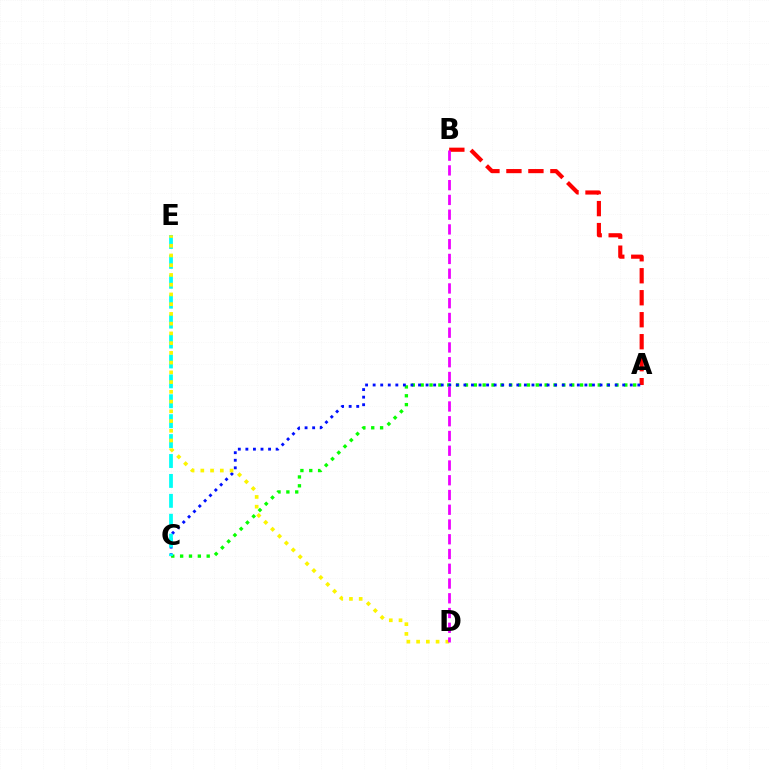{('A', 'B'): [{'color': '#ff0000', 'line_style': 'dashed', 'thickness': 2.99}], ('A', 'C'): [{'color': '#08ff00', 'line_style': 'dotted', 'thickness': 2.41}, {'color': '#0010ff', 'line_style': 'dotted', 'thickness': 2.05}], ('C', 'E'): [{'color': '#00fff6', 'line_style': 'dashed', 'thickness': 2.71}], ('D', 'E'): [{'color': '#fcf500', 'line_style': 'dotted', 'thickness': 2.65}], ('B', 'D'): [{'color': '#ee00ff', 'line_style': 'dashed', 'thickness': 2.0}]}